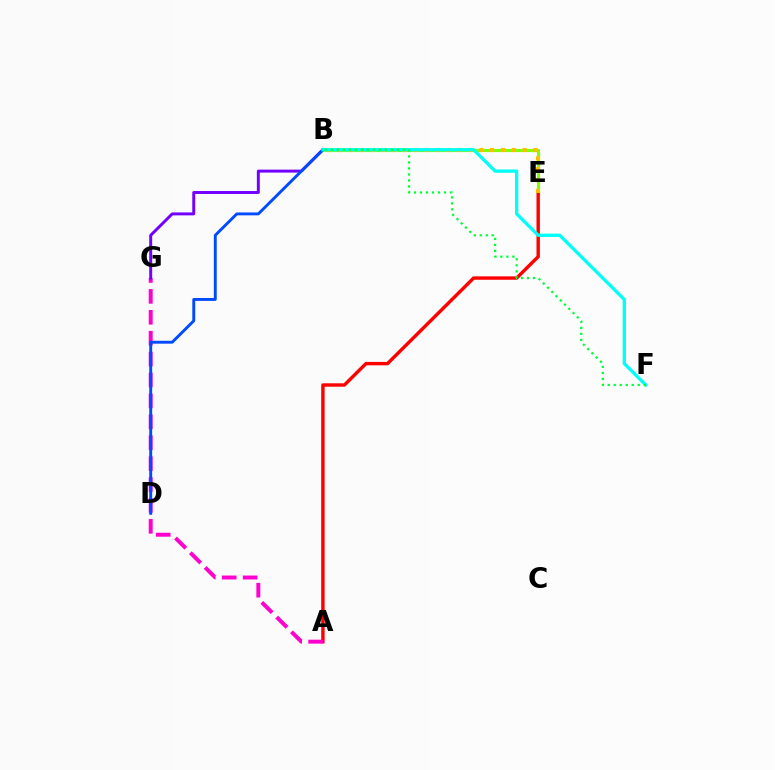{('B', 'E'): [{'color': '#84ff00', 'line_style': 'solid', 'thickness': 2.27}, {'color': '#ffbd00', 'line_style': 'dotted', 'thickness': 2.95}], ('A', 'E'): [{'color': '#ff0000', 'line_style': 'solid', 'thickness': 2.45}], ('A', 'G'): [{'color': '#ff00cf', 'line_style': 'dashed', 'thickness': 2.84}], ('B', 'G'): [{'color': '#7200ff', 'line_style': 'solid', 'thickness': 2.13}], ('B', 'D'): [{'color': '#004bff', 'line_style': 'solid', 'thickness': 2.09}], ('B', 'F'): [{'color': '#00fff6', 'line_style': 'solid', 'thickness': 2.37}, {'color': '#00ff39', 'line_style': 'dotted', 'thickness': 1.63}]}